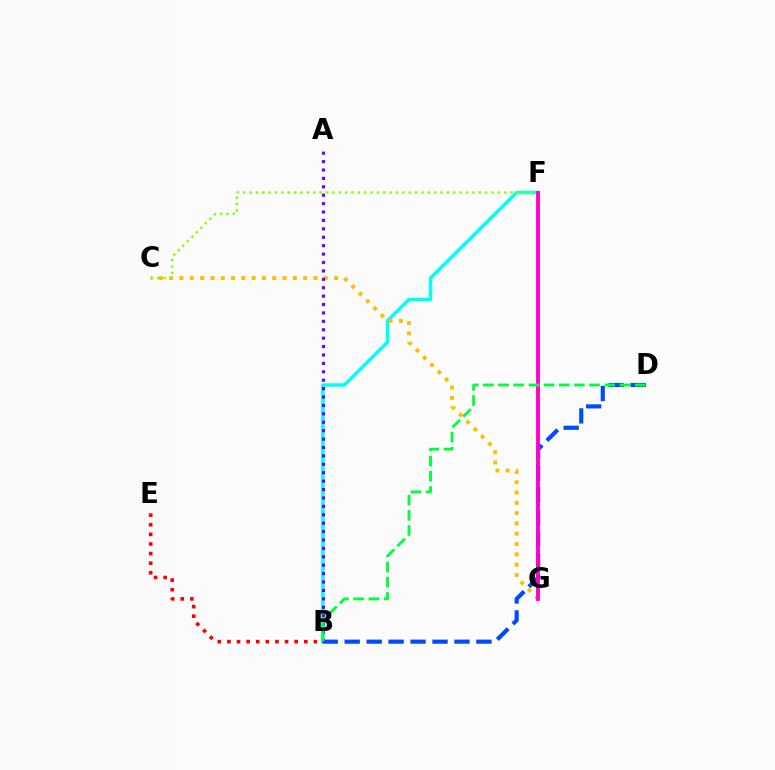{('B', 'F'): [{'color': '#00fff6', 'line_style': 'solid', 'thickness': 2.49}], ('B', 'D'): [{'color': '#004bff', 'line_style': 'dashed', 'thickness': 2.98}, {'color': '#00ff39', 'line_style': 'dashed', 'thickness': 2.06}], ('B', 'E'): [{'color': '#ff0000', 'line_style': 'dotted', 'thickness': 2.61}], ('C', 'G'): [{'color': '#ffbd00', 'line_style': 'dotted', 'thickness': 2.8}], ('A', 'B'): [{'color': '#7200ff', 'line_style': 'dotted', 'thickness': 2.28}], ('C', 'F'): [{'color': '#84ff00', 'line_style': 'dotted', 'thickness': 1.73}], ('F', 'G'): [{'color': '#ff00cf', 'line_style': 'solid', 'thickness': 2.79}]}